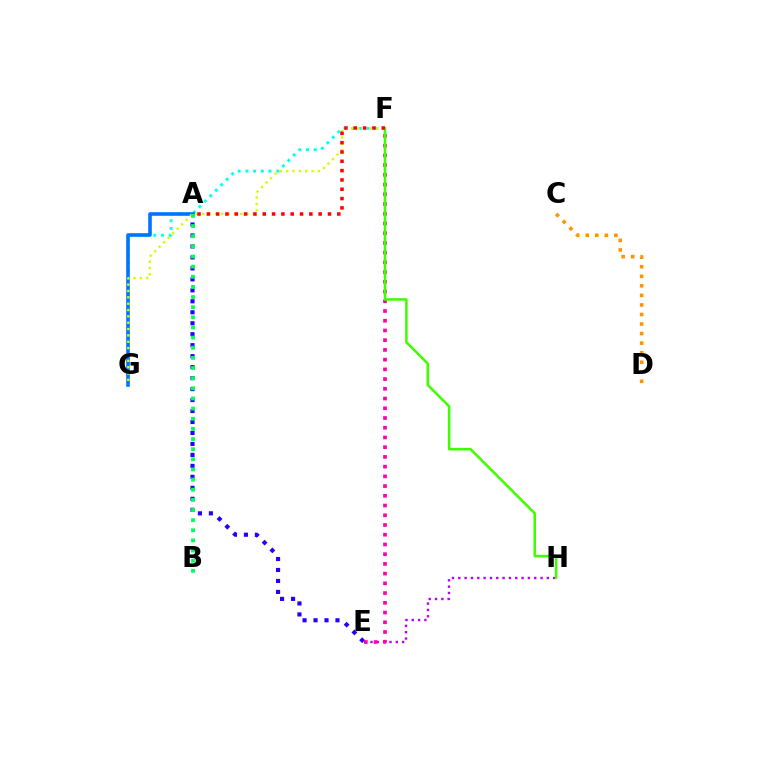{('F', 'G'): [{'color': '#00fff6', 'line_style': 'dotted', 'thickness': 2.1}, {'color': '#d1ff00', 'line_style': 'dotted', 'thickness': 1.72}], ('A', 'E'): [{'color': '#2500ff', 'line_style': 'dotted', 'thickness': 2.98}], ('E', 'H'): [{'color': '#b900ff', 'line_style': 'dotted', 'thickness': 1.72}], ('A', 'G'): [{'color': '#0074ff', 'line_style': 'solid', 'thickness': 2.6}], ('C', 'D'): [{'color': '#ff9400', 'line_style': 'dotted', 'thickness': 2.59}], ('E', 'F'): [{'color': '#ff00ac', 'line_style': 'dotted', 'thickness': 2.64}], ('F', 'H'): [{'color': '#3dff00', 'line_style': 'solid', 'thickness': 1.83}], ('A', 'F'): [{'color': '#ff0000', 'line_style': 'dotted', 'thickness': 2.53}], ('A', 'B'): [{'color': '#00ff5c', 'line_style': 'dotted', 'thickness': 2.76}]}